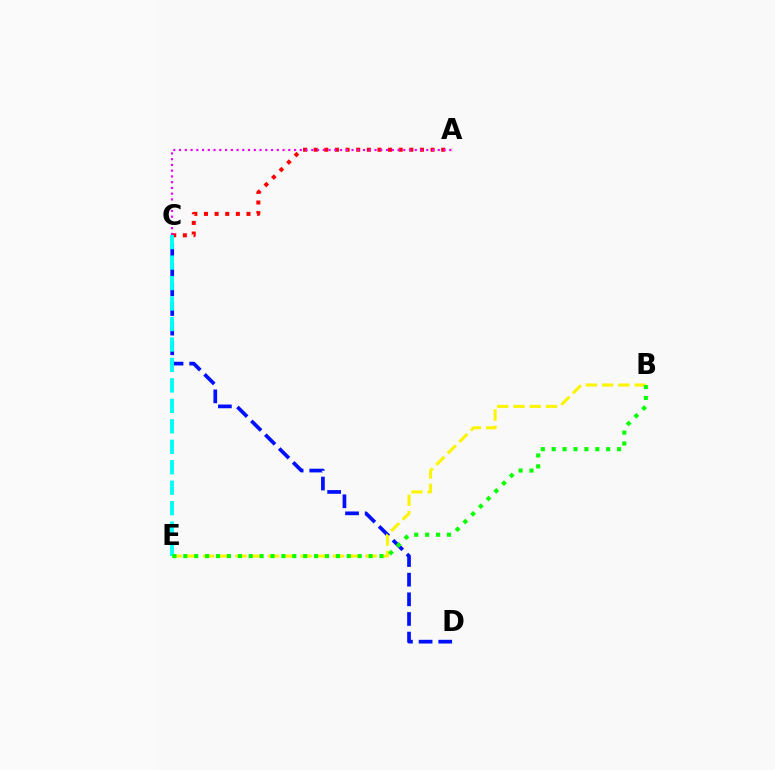{('A', 'C'): [{'color': '#ff0000', 'line_style': 'dotted', 'thickness': 2.89}, {'color': '#ee00ff', 'line_style': 'dotted', 'thickness': 1.56}], ('C', 'D'): [{'color': '#0010ff', 'line_style': 'dashed', 'thickness': 2.67}], ('B', 'E'): [{'color': '#fcf500', 'line_style': 'dashed', 'thickness': 2.21}, {'color': '#08ff00', 'line_style': 'dotted', 'thickness': 2.96}], ('C', 'E'): [{'color': '#00fff6', 'line_style': 'dashed', 'thickness': 2.78}]}